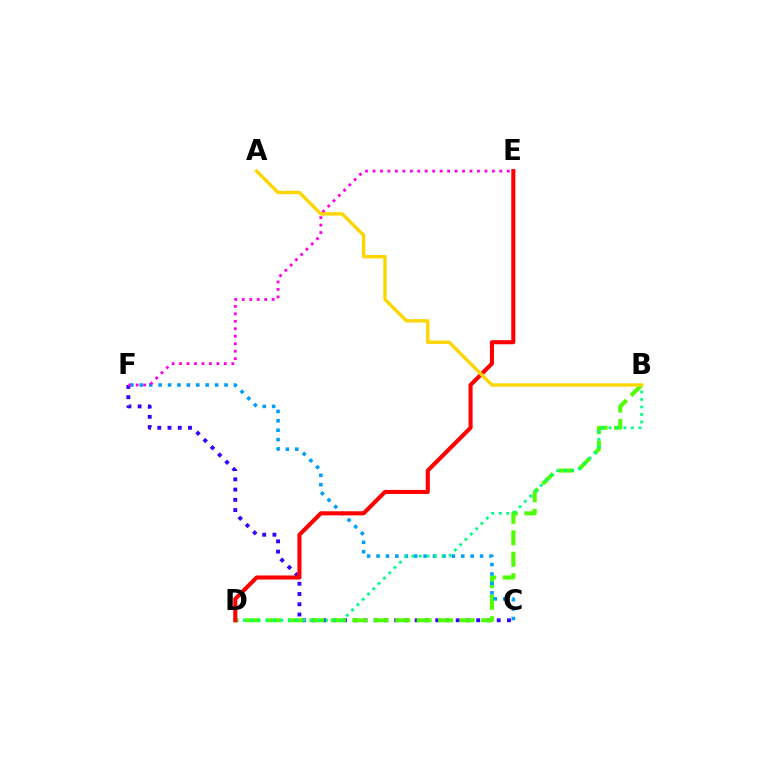{('C', 'F'): [{'color': '#3700ff', 'line_style': 'dotted', 'thickness': 2.79}, {'color': '#009eff', 'line_style': 'dotted', 'thickness': 2.56}], ('B', 'D'): [{'color': '#4fff00', 'line_style': 'dashed', 'thickness': 2.92}, {'color': '#00ff86', 'line_style': 'dotted', 'thickness': 2.04}], ('E', 'F'): [{'color': '#ff00ed', 'line_style': 'dotted', 'thickness': 2.03}], ('D', 'E'): [{'color': '#ff0000', 'line_style': 'solid', 'thickness': 2.94}], ('A', 'B'): [{'color': '#ffd500', 'line_style': 'solid', 'thickness': 2.42}]}